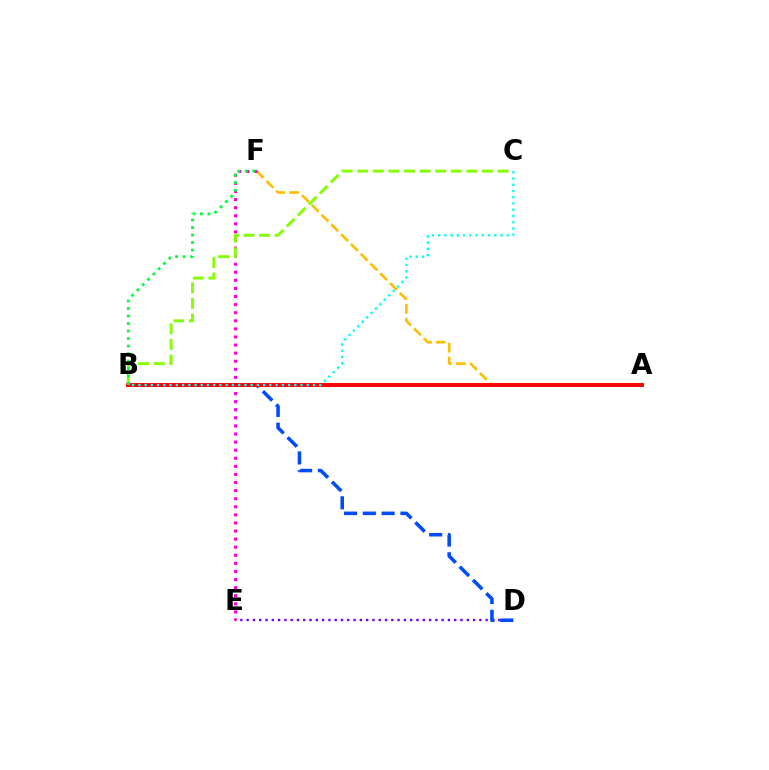{('D', 'E'): [{'color': '#7200ff', 'line_style': 'dotted', 'thickness': 1.71}], ('B', 'D'): [{'color': '#004bff', 'line_style': 'dashed', 'thickness': 2.55}], ('A', 'F'): [{'color': '#ffbd00', 'line_style': 'dashed', 'thickness': 1.88}], ('E', 'F'): [{'color': '#ff00cf', 'line_style': 'dotted', 'thickness': 2.2}], ('A', 'B'): [{'color': '#ff0000', 'line_style': 'solid', 'thickness': 2.83}], ('B', 'C'): [{'color': '#84ff00', 'line_style': 'dashed', 'thickness': 2.12}, {'color': '#00fff6', 'line_style': 'dotted', 'thickness': 1.7}], ('B', 'F'): [{'color': '#00ff39', 'line_style': 'dotted', 'thickness': 2.04}]}